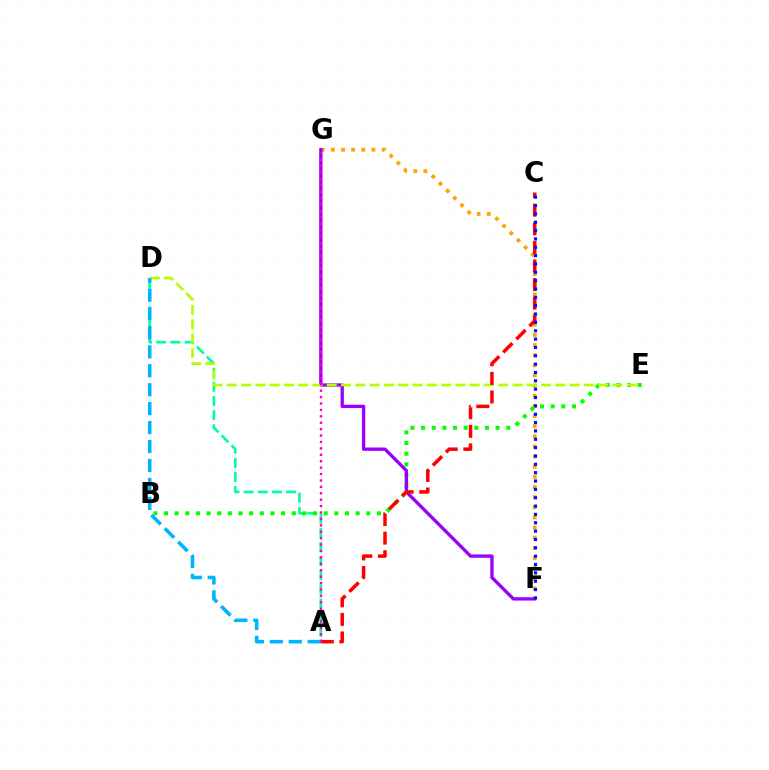{('A', 'D'): [{'color': '#00ff9d', 'line_style': 'dashed', 'thickness': 1.92}, {'color': '#00b5ff', 'line_style': 'dashed', 'thickness': 2.57}], ('B', 'E'): [{'color': '#08ff00', 'line_style': 'dotted', 'thickness': 2.89}], ('F', 'G'): [{'color': '#ffa500', 'line_style': 'dotted', 'thickness': 2.75}, {'color': '#9b00ff', 'line_style': 'solid', 'thickness': 2.4}], ('D', 'E'): [{'color': '#b3ff00', 'line_style': 'dashed', 'thickness': 1.94}], ('A', 'C'): [{'color': '#ff0000', 'line_style': 'dashed', 'thickness': 2.53}], ('C', 'F'): [{'color': '#0010ff', 'line_style': 'dotted', 'thickness': 2.27}], ('A', 'G'): [{'color': '#ff00bd', 'line_style': 'dotted', 'thickness': 1.74}]}